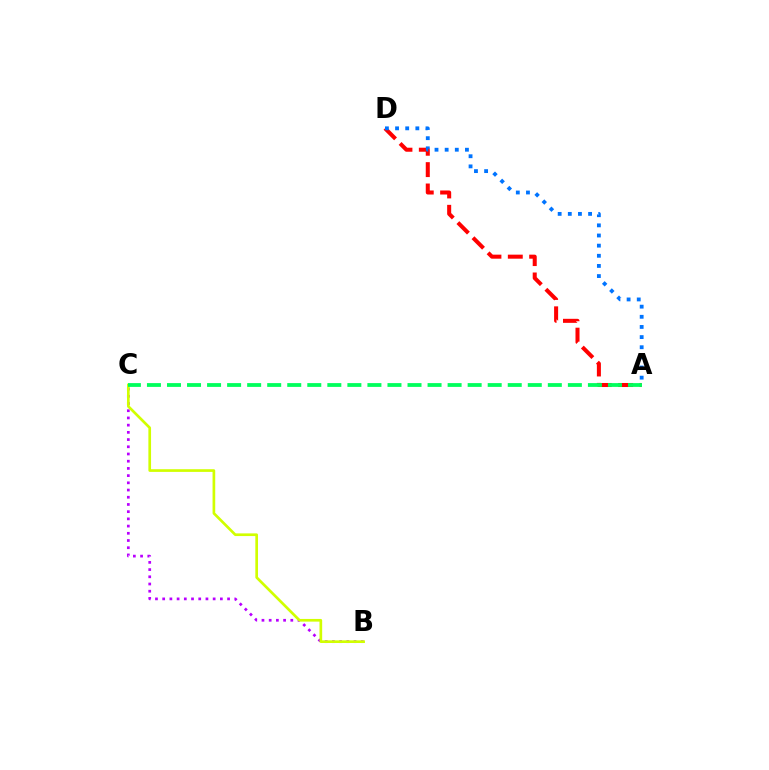{('B', 'C'): [{'color': '#b900ff', 'line_style': 'dotted', 'thickness': 1.96}, {'color': '#d1ff00', 'line_style': 'solid', 'thickness': 1.93}], ('A', 'D'): [{'color': '#ff0000', 'line_style': 'dashed', 'thickness': 2.9}, {'color': '#0074ff', 'line_style': 'dotted', 'thickness': 2.76}], ('A', 'C'): [{'color': '#00ff5c', 'line_style': 'dashed', 'thickness': 2.72}]}